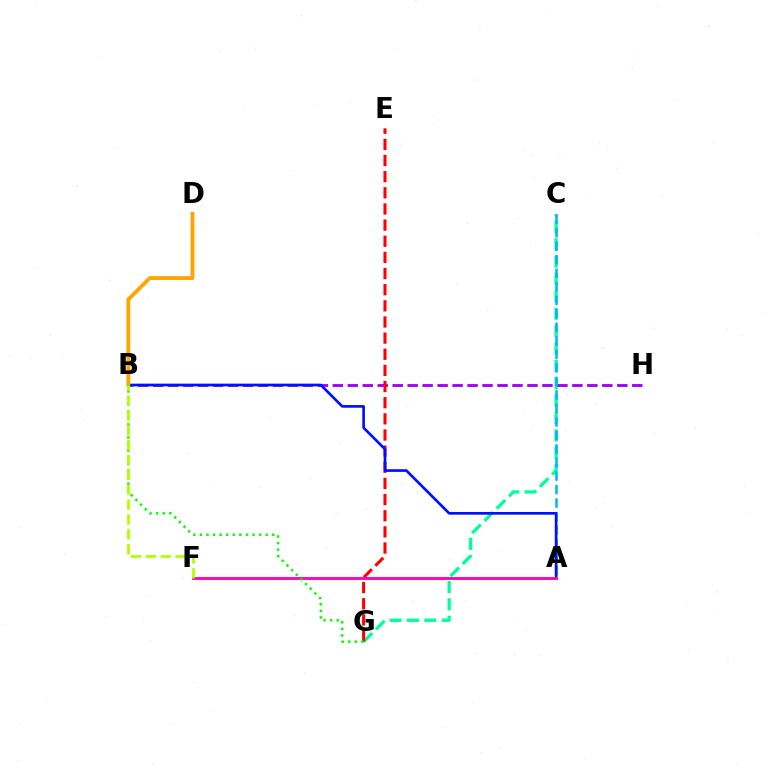{('C', 'G'): [{'color': '#00ff9d', 'line_style': 'dashed', 'thickness': 2.36}], ('B', 'H'): [{'color': '#9b00ff', 'line_style': 'dashed', 'thickness': 2.03}], ('E', 'G'): [{'color': '#ff0000', 'line_style': 'dashed', 'thickness': 2.19}], ('A', 'C'): [{'color': '#00b5ff', 'line_style': 'dashed', 'thickness': 1.84}], ('A', 'B'): [{'color': '#0010ff', 'line_style': 'solid', 'thickness': 1.93}], ('A', 'F'): [{'color': '#ff00bd', 'line_style': 'solid', 'thickness': 2.06}], ('B', 'D'): [{'color': '#ffa500', 'line_style': 'solid', 'thickness': 2.78}], ('B', 'G'): [{'color': '#08ff00', 'line_style': 'dotted', 'thickness': 1.79}], ('B', 'F'): [{'color': '#b3ff00', 'line_style': 'dashed', 'thickness': 2.02}]}